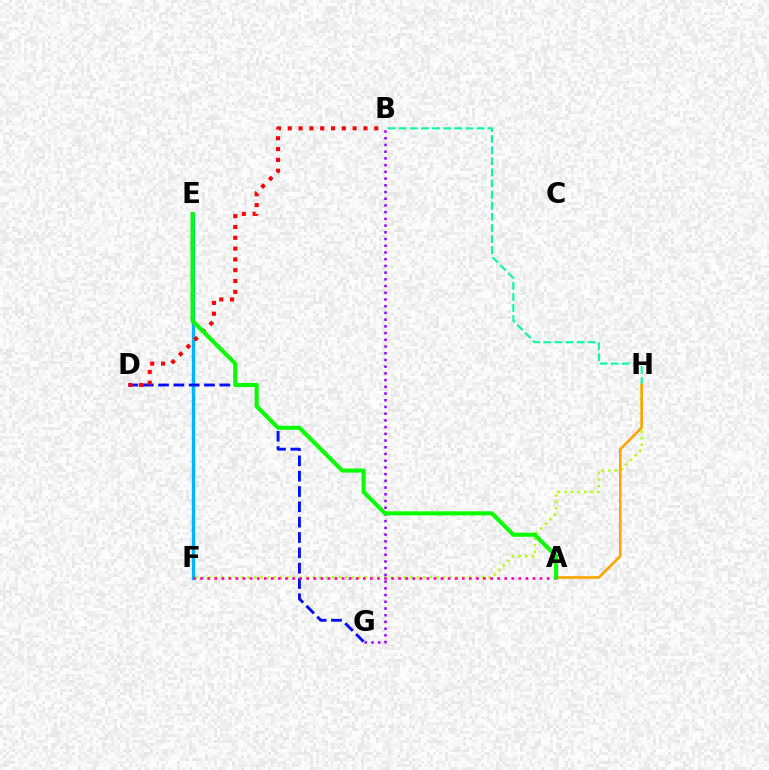{('E', 'F'): [{'color': '#00b5ff', 'line_style': 'solid', 'thickness': 2.43}], ('F', 'H'): [{'color': '#b3ff00', 'line_style': 'dotted', 'thickness': 1.77}], ('B', 'H'): [{'color': '#00ff9d', 'line_style': 'dashed', 'thickness': 1.51}], ('A', 'H'): [{'color': '#ffa500', 'line_style': 'solid', 'thickness': 1.9}], ('D', 'G'): [{'color': '#0010ff', 'line_style': 'dashed', 'thickness': 2.08}], ('B', 'G'): [{'color': '#9b00ff', 'line_style': 'dotted', 'thickness': 1.83}], ('B', 'D'): [{'color': '#ff0000', 'line_style': 'dotted', 'thickness': 2.94}], ('A', 'F'): [{'color': '#ff00bd', 'line_style': 'dotted', 'thickness': 1.92}], ('A', 'E'): [{'color': '#08ff00', 'line_style': 'solid', 'thickness': 2.95}]}